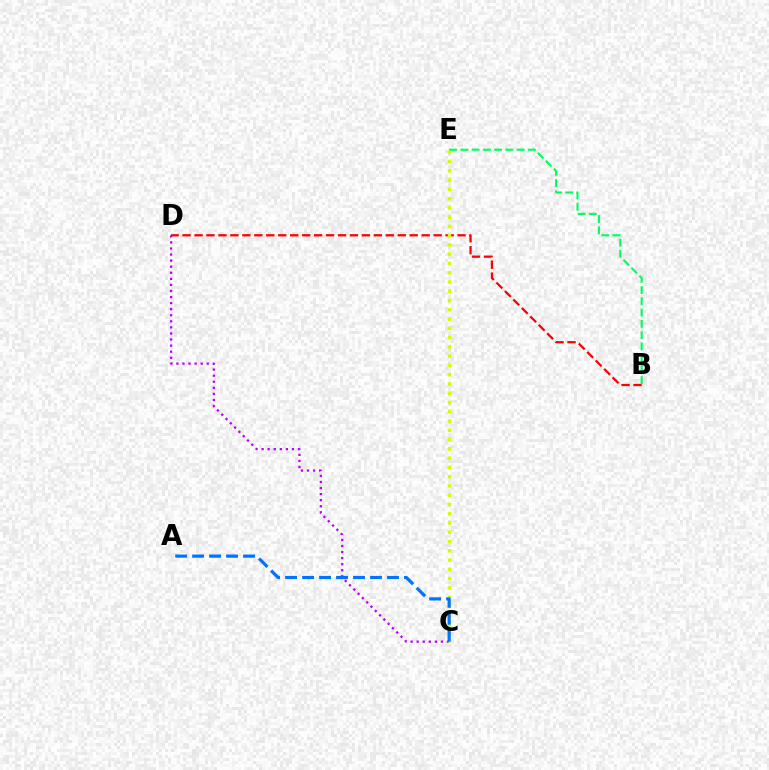{('C', 'D'): [{'color': '#b900ff', 'line_style': 'dotted', 'thickness': 1.65}], ('B', 'D'): [{'color': '#ff0000', 'line_style': 'dashed', 'thickness': 1.62}], ('C', 'E'): [{'color': '#d1ff00', 'line_style': 'dotted', 'thickness': 2.52}], ('B', 'E'): [{'color': '#00ff5c', 'line_style': 'dashed', 'thickness': 1.53}], ('A', 'C'): [{'color': '#0074ff', 'line_style': 'dashed', 'thickness': 2.31}]}